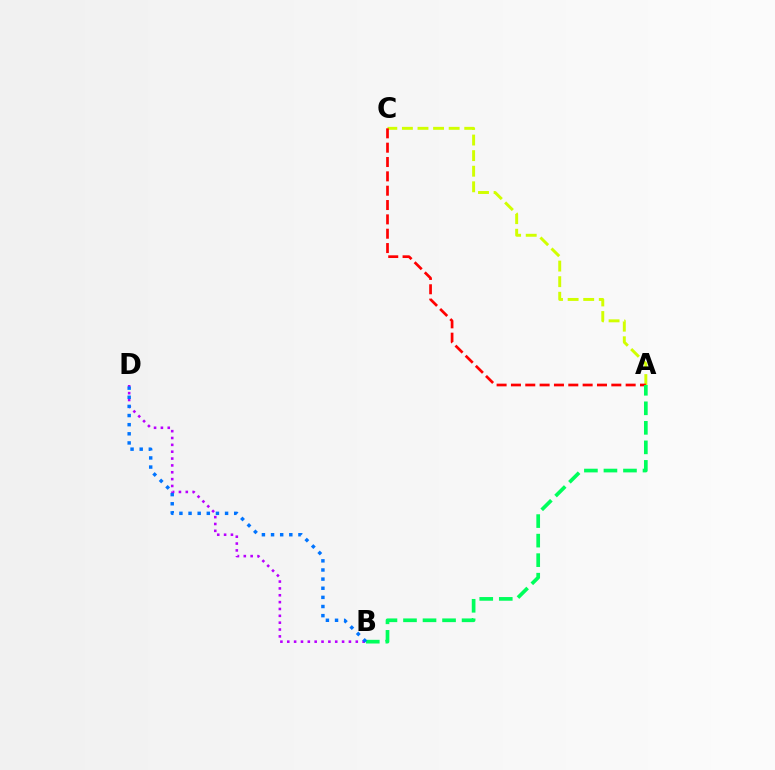{('B', 'D'): [{'color': '#b900ff', 'line_style': 'dotted', 'thickness': 1.86}, {'color': '#0074ff', 'line_style': 'dotted', 'thickness': 2.48}], ('A', 'C'): [{'color': '#d1ff00', 'line_style': 'dashed', 'thickness': 2.12}, {'color': '#ff0000', 'line_style': 'dashed', 'thickness': 1.95}], ('A', 'B'): [{'color': '#00ff5c', 'line_style': 'dashed', 'thickness': 2.65}]}